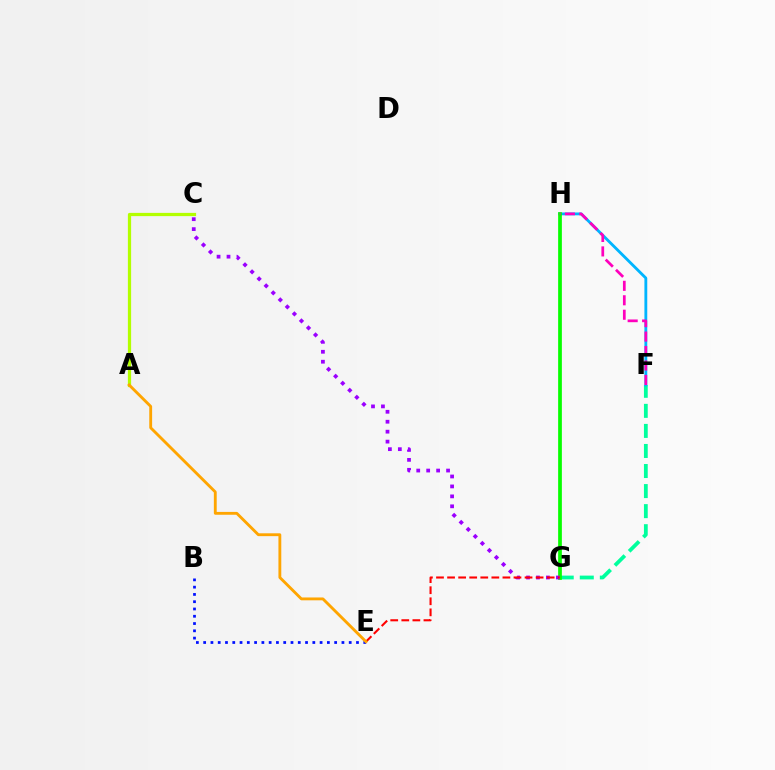{('F', 'G'): [{'color': '#00ff9d', 'line_style': 'dashed', 'thickness': 2.72}], ('F', 'H'): [{'color': '#00b5ff', 'line_style': 'solid', 'thickness': 2.04}, {'color': '#ff00bd', 'line_style': 'dashed', 'thickness': 1.96}], ('G', 'H'): [{'color': '#08ff00', 'line_style': 'solid', 'thickness': 2.68}], ('A', 'C'): [{'color': '#b3ff00', 'line_style': 'solid', 'thickness': 2.33}], ('C', 'G'): [{'color': '#9b00ff', 'line_style': 'dotted', 'thickness': 2.7}], ('B', 'E'): [{'color': '#0010ff', 'line_style': 'dotted', 'thickness': 1.98}], ('E', 'G'): [{'color': '#ff0000', 'line_style': 'dashed', 'thickness': 1.5}], ('A', 'E'): [{'color': '#ffa500', 'line_style': 'solid', 'thickness': 2.05}]}